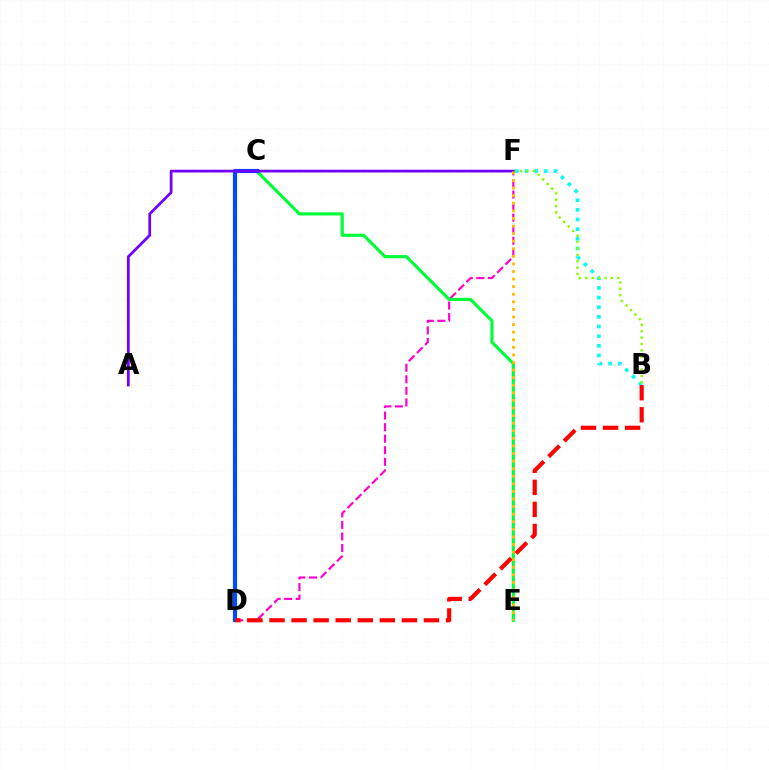{('B', 'F'): [{'color': '#00fff6', 'line_style': 'dotted', 'thickness': 2.62}, {'color': '#84ff00', 'line_style': 'dotted', 'thickness': 1.74}], ('D', 'F'): [{'color': '#ff00cf', 'line_style': 'dashed', 'thickness': 1.57}], ('C', 'E'): [{'color': '#00ff39', 'line_style': 'solid', 'thickness': 2.28}], ('C', 'D'): [{'color': '#004bff', 'line_style': 'solid', 'thickness': 3.0}], ('B', 'D'): [{'color': '#ff0000', 'line_style': 'dashed', 'thickness': 3.0}], ('A', 'F'): [{'color': '#7200ff', 'line_style': 'solid', 'thickness': 1.98}], ('E', 'F'): [{'color': '#ffbd00', 'line_style': 'dotted', 'thickness': 2.06}]}